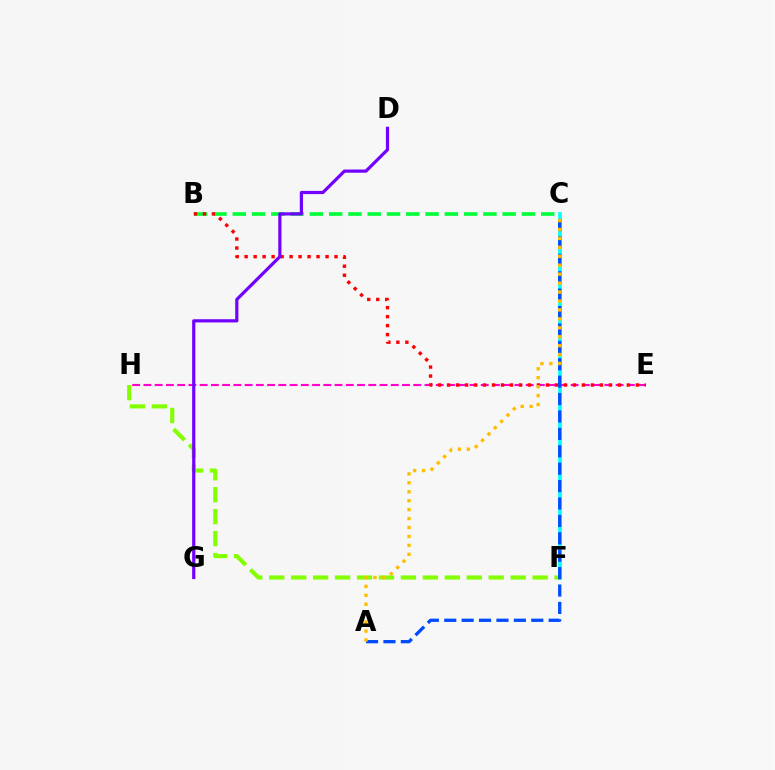{('C', 'F'): [{'color': '#00fff6', 'line_style': 'solid', 'thickness': 2.63}], ('B', 'C'): [{'color': '#00ff39', 'line_style': 'dashed', 'thickness': 2.62}], ('E', 'H'): [{'color': '#ff00cf', 'line_style': 'dashed', 'thickness': 1.53}], ('B', 'E'): [{'color': '#ff0000', 'line_style': 'dotted', 'thickness': 2.44}], ('F', 'H'): [{'color': '#84ff00', 'line_style': 'dashed', 'thickness': 2.98}], ('A', 'C'): [{'color': '#004bff', 'line_style': 'dashed', 'thickness': 2.36}, {'color': '#ffbd00', 'line_style': 'dotted', 'thickness': 2.43}], ('D', 'G'): [{'color': '#7200ff', 'line_style': 'solid', 'thickness': 2.3}]}